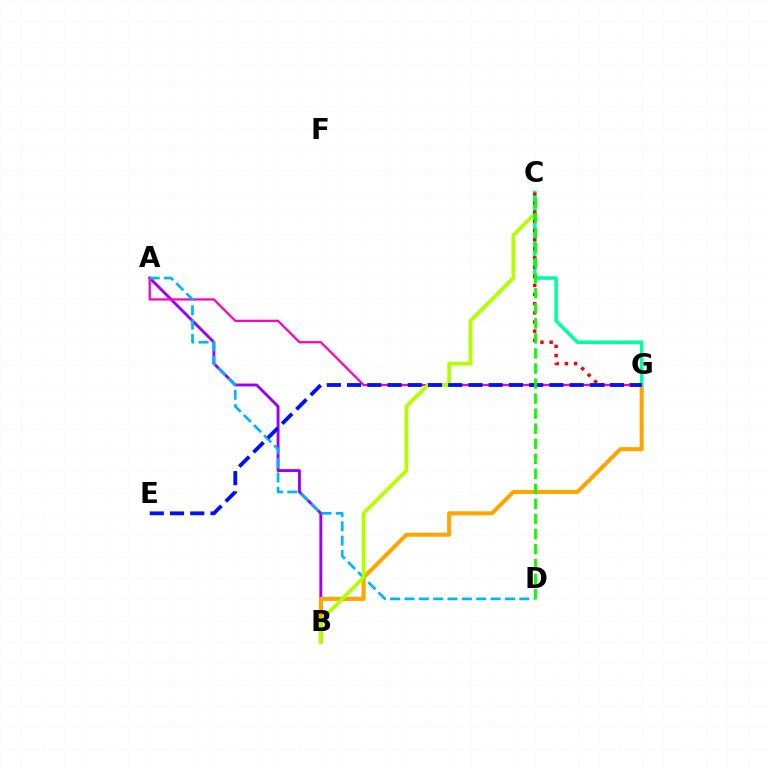{('A', 'B'): [{'color': '#9b00ff', 'line_style': 'solid', 'thickness': 2.08}], ('B', 'G'): [{'color': '#ffa500', 'line_style': 'solid', 'thickness': 2.93}], ('A', 'G'): [{'color': '#ff00bd', 'line_style': 'solid', 'thickness': 1.63}], ('A', 'D'): [{'color': '#00b5ff', 'line_style': 'dashed', 'thickness': 1.95}], ('B', 'C'): [{'color': '#b3ff00', 'line_style': 'solid', 'thickness': 2.73}], ('C', 'G'): [{'color': '#00ff9d', 'line_style': 'solid', 'thickness': 2.55}, {'color': '#ff0000', 'line_style': 'dotted', 'thickness': 2.49}], ('E', 'G'): [{'color': '#0010ff', 'line_style': 'dashed', 'thickness': 2.75}], ('C', 'D'): [{'color': '#08ff00', 'line_style': 'dashed', 'thickness': 2.04}]}